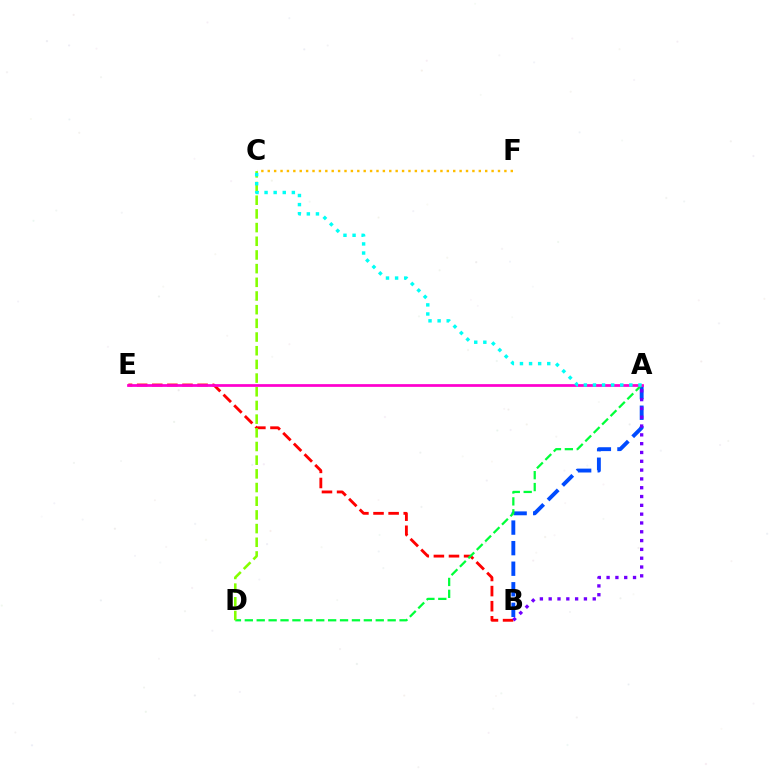{('B', 'E'): [{'color': '#ff0000', 'line_style': 'dashed', 'thickness': 2.05}], ('A', 'B'): [{'color': '#004bff', 'line_style': 'dashed', 'thickness': 2.79}, {'color': '#7200ff', 'line_style': 'dotted', 'thickness': 2.39}], ('A', 'D'): [{'color': '#00ff39', 'line_style': 'dashed', 'thickness': 1.62}], ('C', 'D'): [{'color': '#84ff00', 'line_style': 'dashed', 'thickness': 1.86}], ('A', 'E'): [{'color': '#ff00cf', 'line_style': 'solid', 'thickness': 1.98}], ('C', 'F'): [{'color': '#ffbd00', 'line_style': 'dotted', 'thickness': 1.74}], ('A', 'C'): [{'color': '#00fff6', 'line_style': 'dotted', 'thickness': 2.47}]}